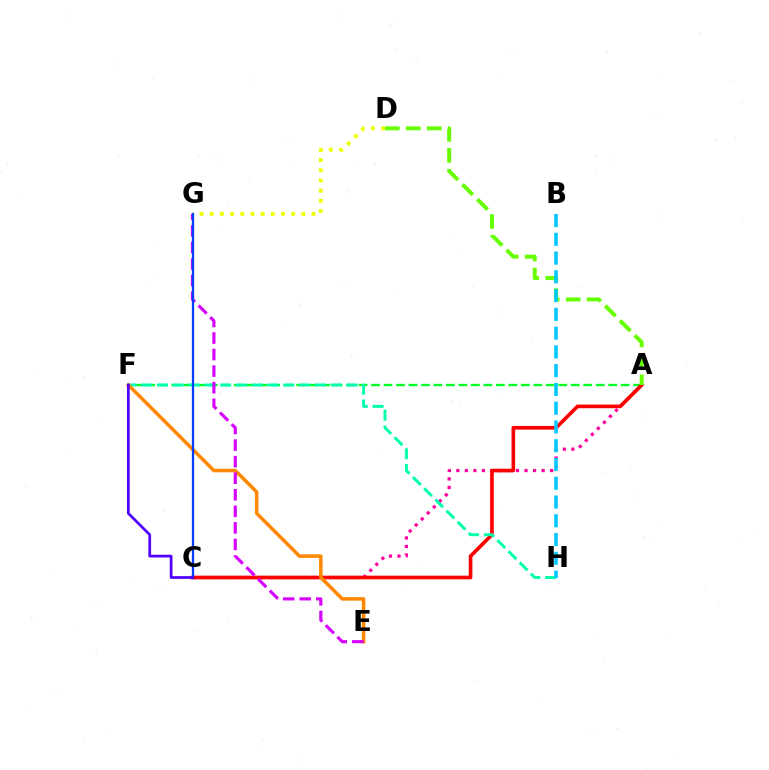{('A', 'C'): [{'color': '#ff00a0', 'line_style': 'dotted', 'thickness': 2.32}, {'color': '#ff0000', 'line_style': 'solid', 'thickness': 2.63}], ('D', 'G'): [{'color': '#eeff00', 'line_style': 'dotted', 'thickness': 2.77}], ('A', 'F'): [{'color': '#00ff27', 'line_style': 'dashed', 'thickness': 1.7}], ('A', 'D'): [{'color': '#66ff00', 'line_style': 'dashed', 'thickness': 2.85}], ('F', 'H'): [{'color': '#00ffaf', 'line_style': 'dashed', 'thickness': 2.15}], ('E', 'F'): [{'color': '#ff8800', 'line_style': 'solid', 'thickness': 2.52}], ('E', 'G'): [{'color': '#d600ff', 'line_style': 'dashed', 'thickness': 2.25}], ('C', 'G'): [{'color': '#003fff', 'line_style': 'solid', 'thickness': 1.65}], ('B', 'H'): [{'color': '#00c7ff', 'line_style': 'dashed', 'thickness': 2.55}], ('C', 'F'): [{'color': '#4f00ff', 'line_style': 'solid', 'thickness': 1.97}]}